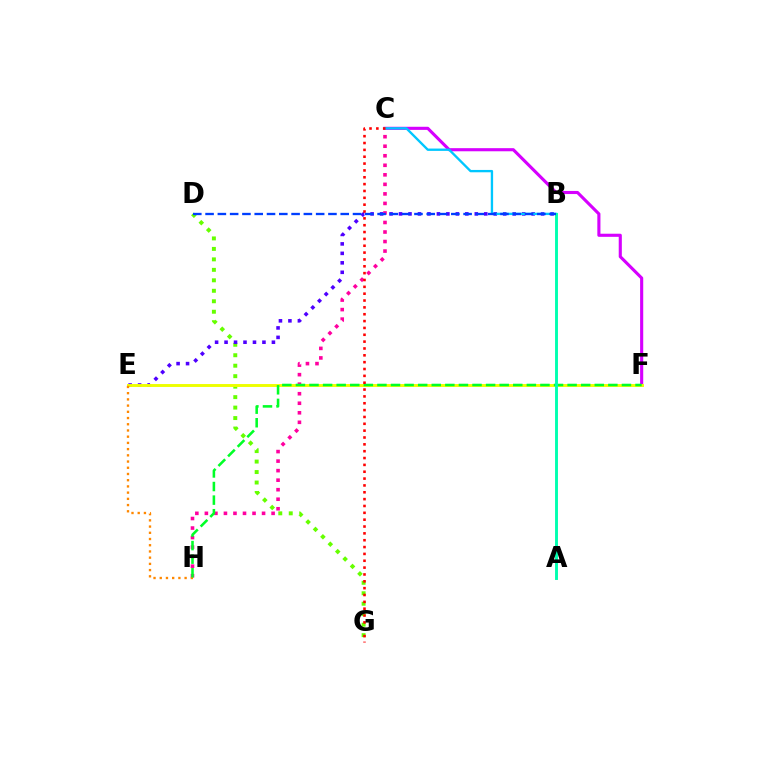{('D', 'G'): [{'color': '#66ff00', 'line_style': 'dotted', 'thickness': 2.85}], ('B', 'E'): [{'color': '#4f00ff', 'line_style': 'dotted', 'thickness': 2.57}], ('C', 'F'): [{'color': '#d600ff', 'line_style': 'solid', 'thickness': 2.24}], ('C', 'H'): [{'color': '#ff00a0', 'line_style': 'dotted', 'thickness': 2.59}], ('E', 'F'): [{'color': '#eeff00', 'line_style': 'solid', 'thickness': 2.1}], ('E', 'H'): [{'color': '#ff8800', 'line_style': 'dotted', 'thickness': 1.69}], ('B', 'C'): [{'color': '#00c7ff', 'line_style': 'solid', 'thickness': 1.69}], ('F', 'H'): [{'color': '#00ff27', 'line_style': 'dashed', 'thickness': 1.85}], ('A', 'B'): [{'color': '#00ffaf', 'line_style': 'solid', 'thickness': 2.09}], ('C', 'G'): [{'color': '#ff0000', 'line_style': 'dotted', 'thickness': 1.86}], ('B', 'D'): [{'color': '#003fff', 'line_style': 'dashed', 'thickness': 1.67}]}